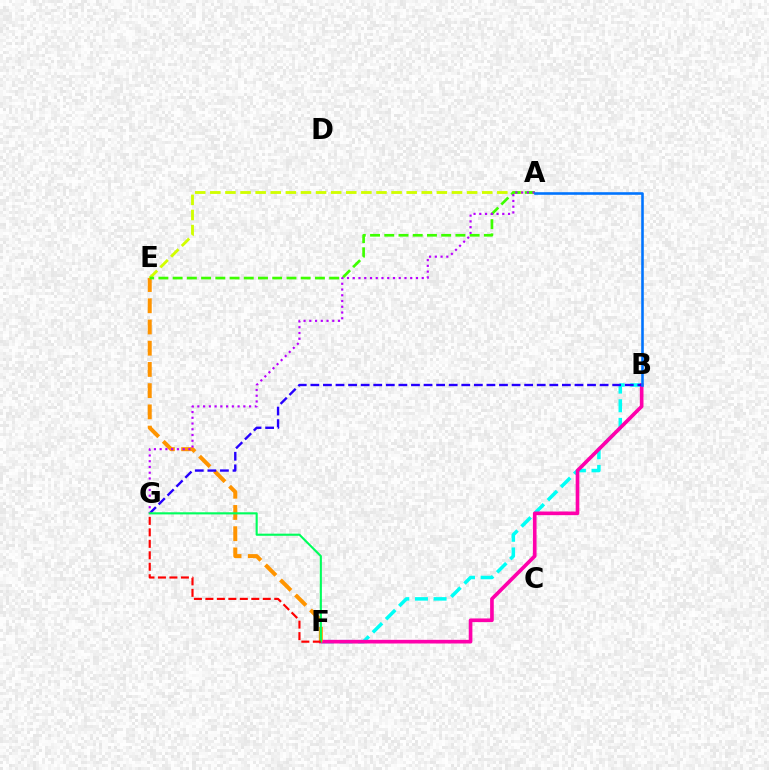{('A', 'E'): [{'color': '#d1ff00', 'line_style': 'dashed', 'thickness': 2.05}, {'color': '#3dff00', 'line_style': 'dashed', 'thickness': 1.93}], ('B', 'F'): [{'color': '#00fff6', 'line_style': 'dashed', 'thickness': 2.53}, {'color': '#ff00ac', 'line_style': 'solid', 'thickness': 2.63}], ('E', 'F'): [{'color': '#ff9400', 'line_style': 'dashed', 'thickness': 2.88}], ('B', 'G'): [{'color': '#2500ff', 'line_style': 'dashed', 'thickness': 1.71}], ('A', 'G'): [{'color': '#b900ff', 'line_style': 'dotted', 'thickness': 1.56}], ('A', 'B'): [{'color': '#0074ff', 'line_style': 'solid', 'thickness': 1.87}], ('F', 'G'): [{'color': '#00ff5c', 'line_style': 'solid', 'thickness': 1.53}, {'color': '#ff0000', 'line_style': 'dashed', 'thickness': 1.56}]}